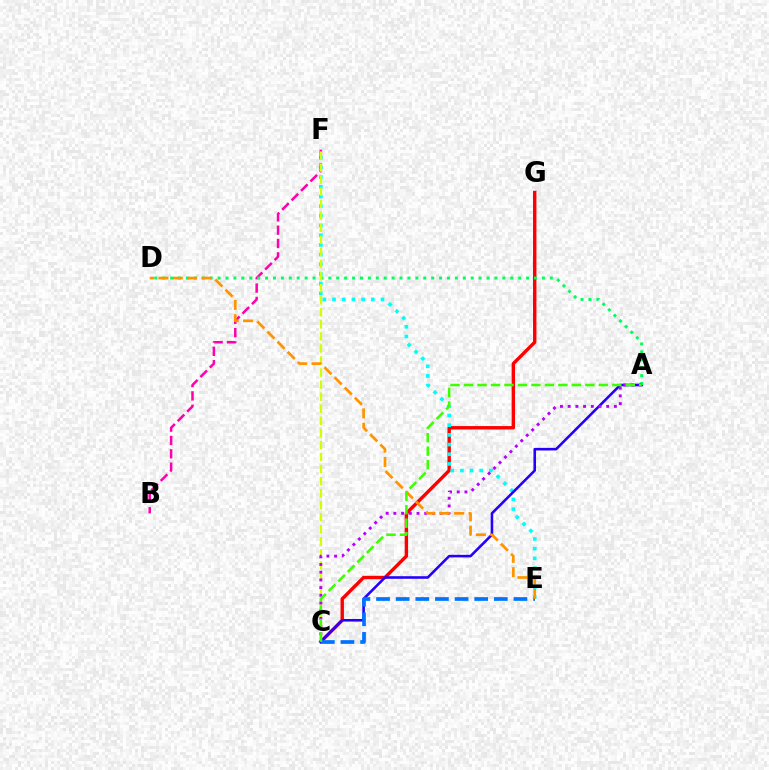{('C', 'G'): [{'color': '#ff0000', 'line_style': 'solid', 'thickness': 2.45}], ('E', 'F'): [{'color': '#00fff6', 'line_style': 'dotted', 'thickness': 2.63}], ('A', 'C'): [{'color': '#2500ff', 'line_style': 'solid', 'thickness': 1.86}, {'color': '#b900ff', 'line_style': 'dotted', 'thickness': 2.09}, {'color': '#3dff00', 'line_style': 'dashed', 'thickness': 1.83}], ('B', 'F'): [{'color': '#ff00ac', 'line_style': 'dashed', 'thickness': 1.81}], ('A', 'D'): [{'color': '#00ff5c', 'line_style': 'dotted', 'thickness': 2.15}], ('C', 'F'): [{'color': '#d1ff00', 'line_style': 'dashed', 'thickness': 1.64}], ('C', 'E'): [{'color': '#0074ff', 'line_style': 'dashed', 'thickness': 2.67}], ('D', 'E'): [{'color': '#ff9400', 'line_style': 'dashed', 'thickness': 1.95}]}